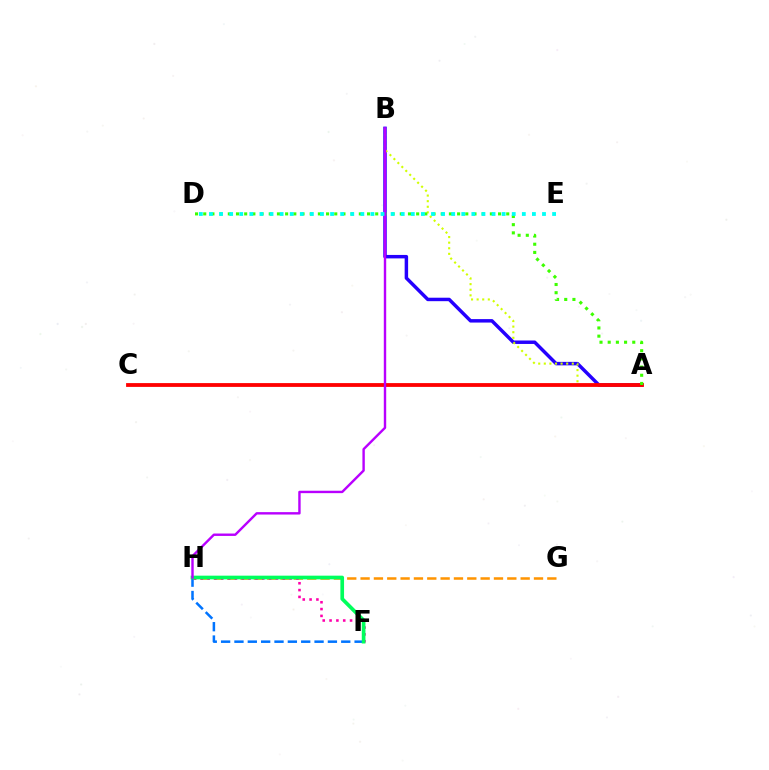{('A', 'B'): [{'color': '#2500ff', 'line_style': 'solid', 'thickness': 2.49}, {'color': '#d1ff00', 'line_style': 'dotted', 'thickness': 1.52}], ('G', 'H'): [{'color': '#ff9400', 'line_style': 'dashed', 'thickness': 1.81}], ('F', 'H'): [{'color': '#0074ff', 'line_style': 'dashed', 'thickness': 1.81}, {'color': '#ff00ac', 'line_style': 'dotted', 'thickness': 1.86}, {'color': '#00ff5c', 'line_style': 'solid', 'thickness': 2.64}], ('A', 'C'): [{'color': '#ff0000', 'line_style': 'solid', 'thickness': 2.74}], ('A', 'D'): [{'color': '#3dff00', 'line_style': 'dotted', 'thickness': 2.22}], ('B', 'H'): [{'color': '#b900ff', 'line_style': 'solid', 'thickness': 1.73}], ('D', 'E'): [{'color': '#00fff6', 'line_style': 'dotted', 'thickness': 2.74}]}